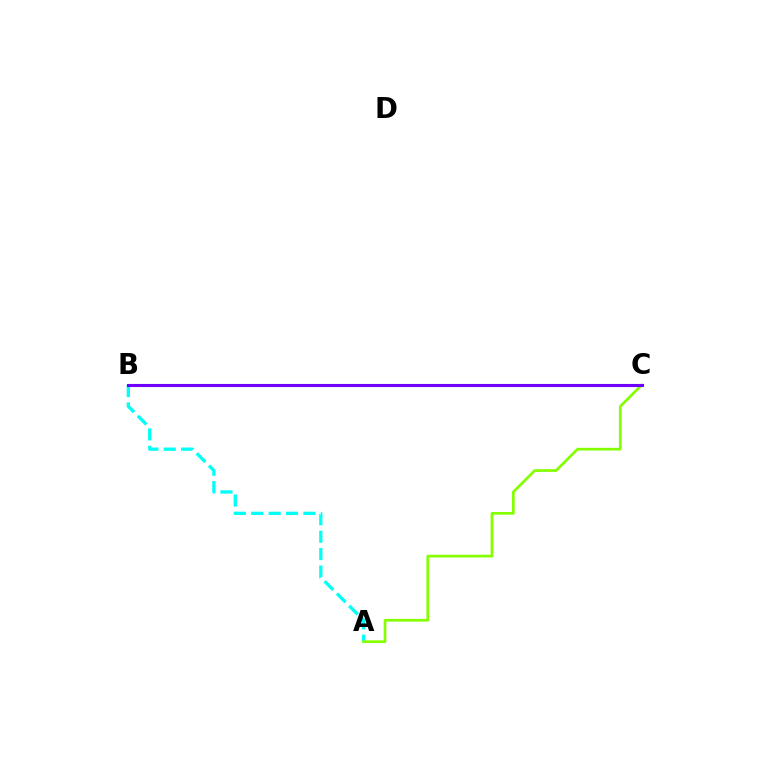{('A', 'B'): [{'color': '#00fff6', 'line_style': 'dashed', 'thickness': 2.36}], ('A', 'C'): [{'color': '#84ff00', 'line_style': 'solid', 'thickness': 1.95}], ('B', 'C'): [{'color': '#ff0000', 'line_style': 'solid', 'thickness': 1.87}, {'color': '#7200ff', 'line_style': 'solid', 'thickness': 2.21}]}